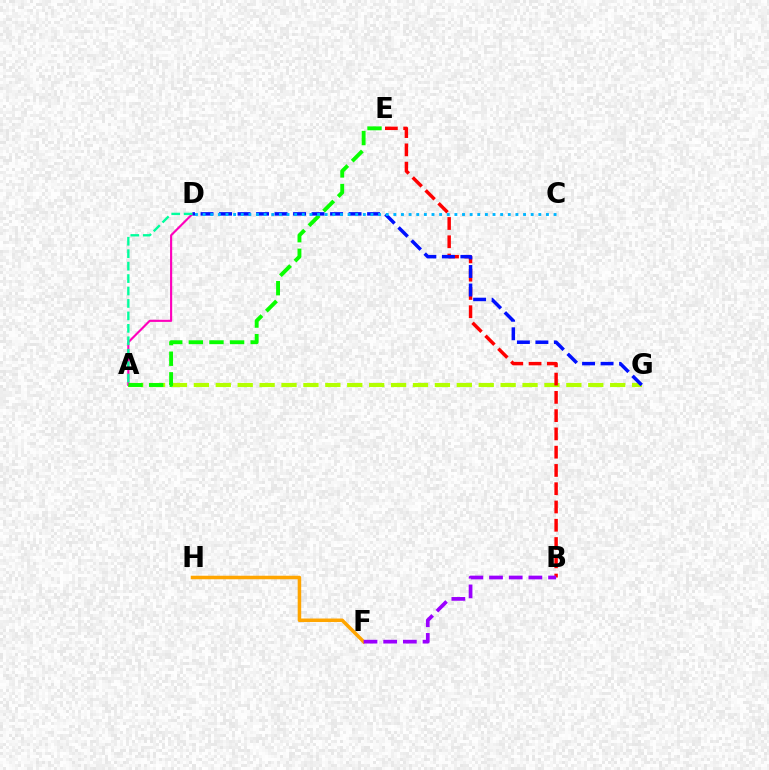{('A', 'G'): [{'color': '#b3ff00', 'line_style': 'dashed', 'thickness': 2.98}], ('A', 'D'): [{'color': '#ff00bd', 'line_style': 'solid', 'thickness': 1.54}, {'color': '#00ff9d', 'line_style': 'dashed', 'thickness': 1.69}], ('B', 'E'): [{'color': '#ff0000', 'line_style': 'dashed', 'thickness': 2.48}], ('A', 'E'): [{'color': '#08ff00', 'line_style': 'dashed', 'thickness': 2.8}], ('F', 'H'): [{'color': '#ffa500', 'line_style': 'solid', 'thickness': 2.54}], ('D', 'G'): [{'color': '#0010ff', 'line_style': 'dashed', 'thickness': 2.51}], ('C', 'D'): [{'color': '#00b5ff', 'line_style': 'dotted', 'thickness': 2.07}], ('B', 'F'): [{'color': '#9b00ff', 'line_style': 'dashed', 'thickness': 2.67}]}